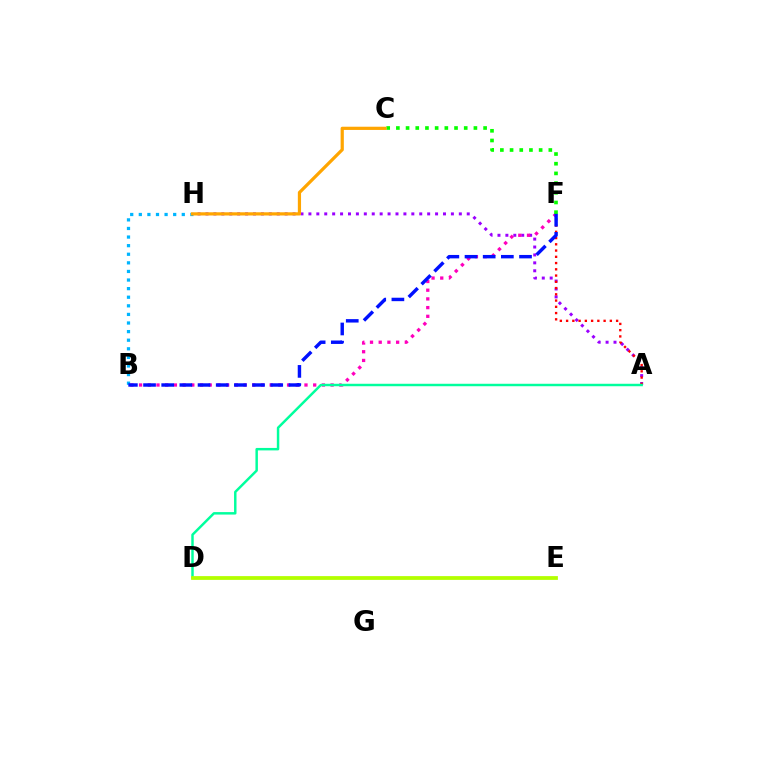{('B', 'H'): [{'color': '#00b5ff', 'line_style': 'dotted', 'thickness': 2.34}], ('A', 'H'): [{'color': '#9b00ff', 'line_style': 'dotted', 'thickness': 2.15}], ('A', 'F'): [{'color': '#ff0000', 'line_style': 'dotted', 'thickness': 1.7}], ('B', 'F'): [{'color': '#ff00bd', 'line_style': 'dotted', 'thickness': 2.37}, {'color': '#0010ff', 'line_style': 'dashed', 'thickness': 2.47}], ('C', 'F'): [{'color': '#08ff00', 'line_style': 'dotted', 'thickness': 2.63}], ('C', 'H'): [{'color': '#ffa500', 'line_style': 'solid', 'thickness': 2.32}], ('A', 'D'): [{'color': '#00ff9d', 'line_style': 'solid', 'thickness': 1.77}], ('D', 'E'): [{'color': '#b3ff00', 'line_style': 'solid', 'thickness': 2.71}]}